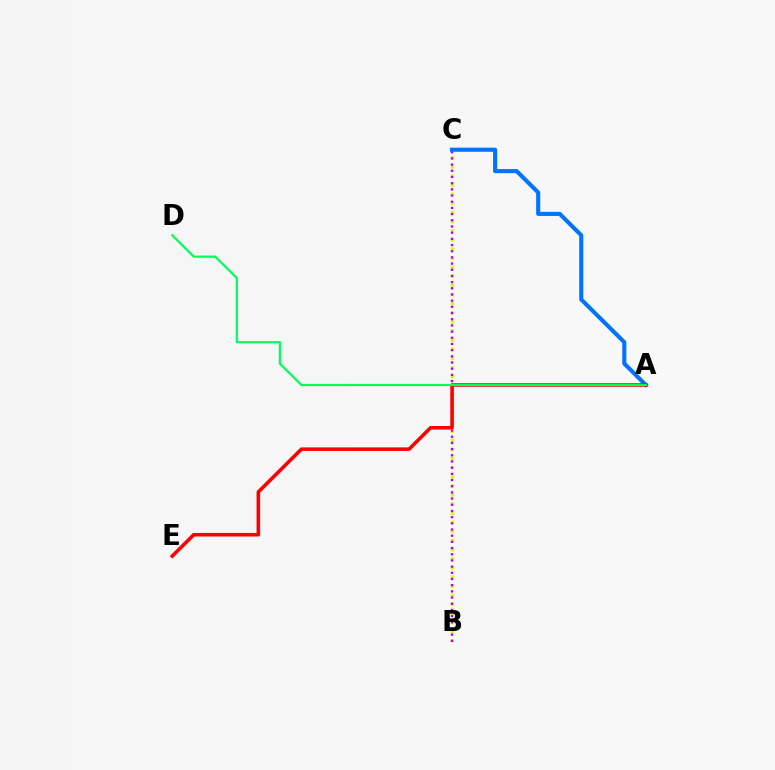{('B', 'C'): [{'color': '#d1ff00', 'line_style': 'dotted', 'thickness': 2.48}, {'color': '#b900ff', 'line_style': 'dotted', 'thickness': 1.68}], ('A', 'C'): [{'color': '#0074ff', 'line_style': 'solid', 'thickness': 2.95}], ('A', 'E'): [{'color': '#ff0000', 'line_style': 'solid', 'thickness': 2.56}], ('A', 'D'): [{'color': '#00ff5c', 'line_style': 'solid', 'thickness': 1.6}]}